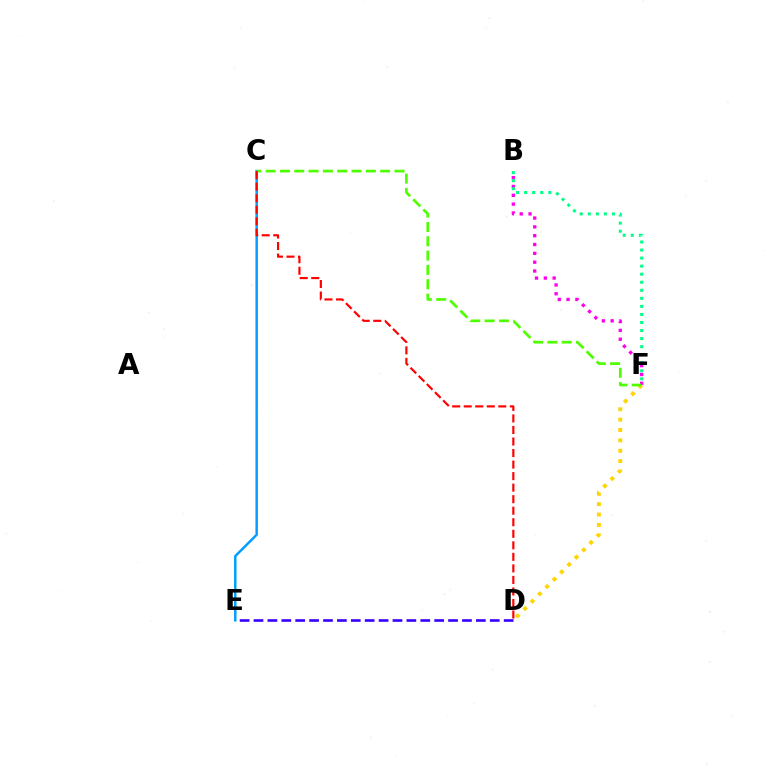{('D', 'F'): [{'color': '#ffd500', 'line_style': 'dotted', 'thickness': 2.82}], ('D', 'E'): [{'color': '#3700ff', 'line_style': 'dashed', 'thickness': 1.89}], ('B', 'F'): [{'color': '#ff00ed', 'line_style': 'dotted', 'thickness': 2.4}, {'color': '#00ff86', 'line_style': 'dotted', 'thickness': 2.19}], ('C', 'E'): [{'color': '#009eff', 'line_style': 'solid', 'thickness': 1.78}], ('C', 'F'): [{'color': '#4fff00', 'line_style': 'dashed', 'thickness': 1.95}], ('C', 'D'): [{'color': '#ff0000', 'line_style': 'dashed', 'thickness': 1.57}]}